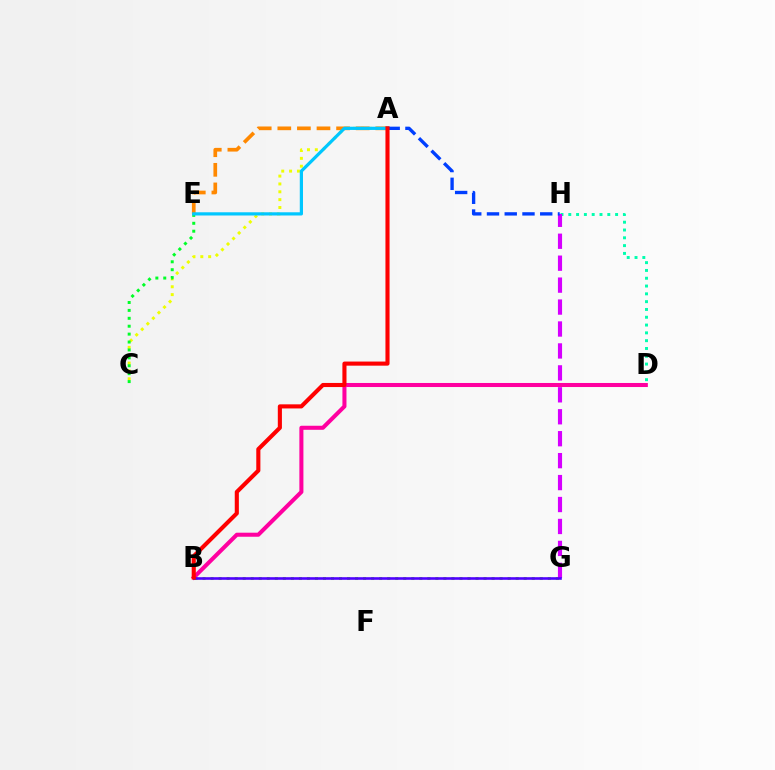{('D', 'H'): [{'color': '#00ffaf', 'line_style': 'dotted', 'thickness': 2.12}], ('A', 'C'): [{'color': '#eeff00', 'line_style': 'dotted', 'thickness': 2.13}], ('B', 'G'): [{'color': '#66ff00', 'line_style': 'dotted', 'thickness': 2.18}, {'color': '#4f00ff', 'line_style': 'solid', 'thickness': 1.88}], ('A', 'E'): [{'color': '#ff8800', 'line_style': 'dashed', 'thickness': 2.66}, {'color': '#00c7ff', 'line_style': 'solid', 'thickness': 2.32}], ('C', 'E'): [{'color': '#00ff27', 'line_style': 'dotted', 'thickness': 2.15}], ('G', 'H'): [{'color': '#d600ff', 'line_style': 'dashed', 'thickness': 2.98}], ('A', 'H'): [{'color': '#003fff', 'line_style': 'dashed', 'thickness': 2.41}], ('B', 'D'): [{'color': '#ff00a0', 'line_style': 'solid', 'thickness': 2.91}], ('A', 'B'): [{'color': '#ff0000', 'line_style': 'solid', 'thickness': 2.95}]}